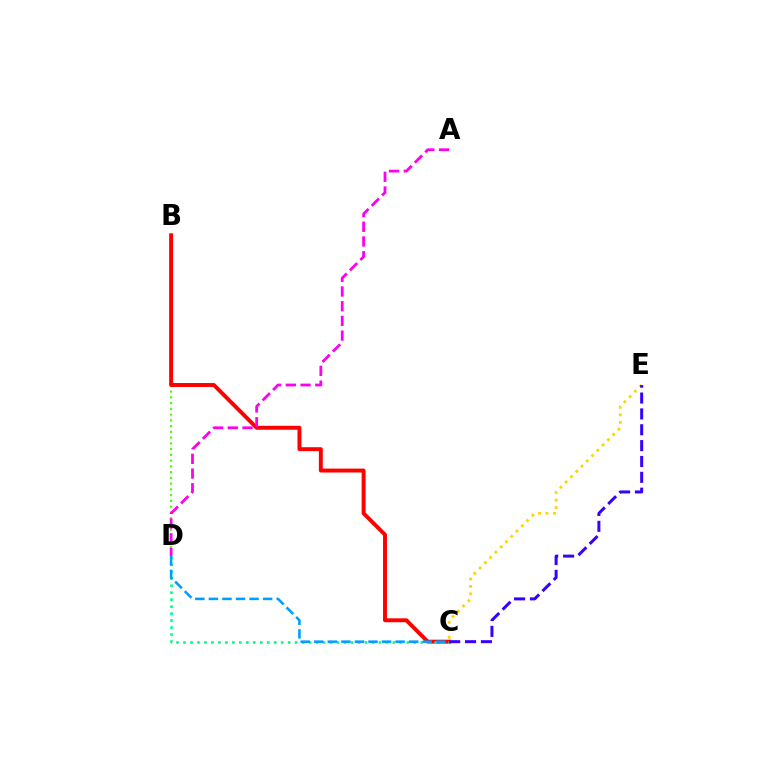{('B', 'D'): [{'color': '#4fff00', 'line_style': 'dotted', 'thickness': 1.56}], ('B', 'C'): [{'color': '#ff0000', 'line_style': 'solid', 'thickness': 2.83}], ('C', 'D'): [{'color': '#00ff86', 'line_style': 'dotted', 'thickness': 1.9}, {'color': '#009eff', 'line_style': 'dashed', 'thickness': 1.84}], ('C', 'E'): [{'color': '#ffd500', 'line_style': 'dotted', 'thickness': 2.03}, {'color': '#3700ff', 'line_style': 'dashed', 'thickness': 2.15}], ('A', 'D'): [{'color': '#ff00ed', 'line_style': 'dashed', 'thickness': 2.0}]}